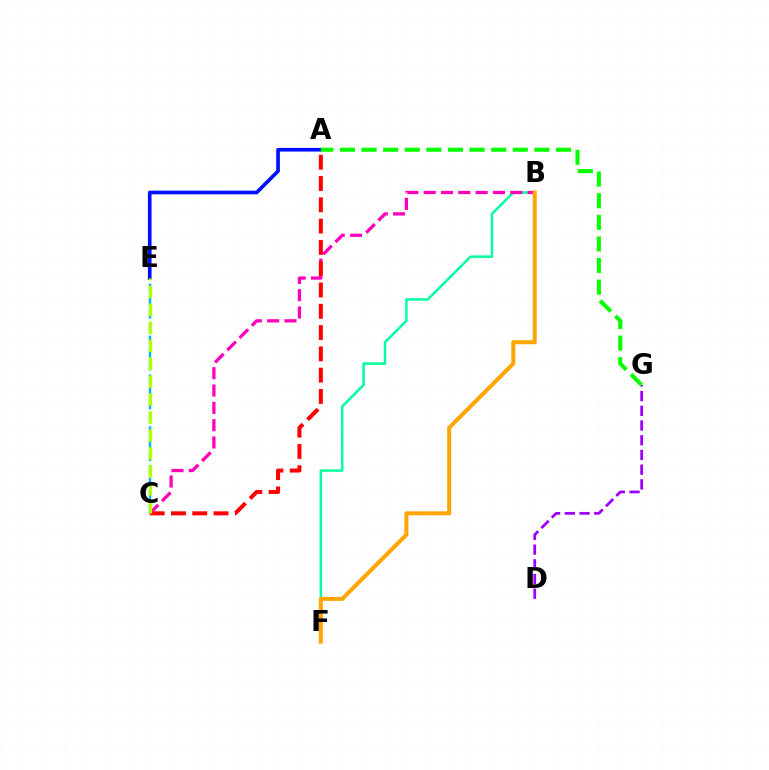{('B', 'F'): [{'color': '#00ff9d', 'line_style': 'solid', 'thickness': 1.79}, {'color': '#ffa500', 'line_style': 'solid', 'thickness': 2.89}], ('C', 'E'): [{'color': '#00b5ff', 'line_style': 'dashed', 'thickness': 1.76}, {'color': '#b3ff00', 'line_style': 'dashed', 'thickness': 2.44}], ('D', 'G'): [{'color': '#9b00ff', 'line_style': 'dashed', 'thickness': 2.0}], ('B', 'C'): [{'color': '#ff00bd', 'line_style': 'dashed', 'thickness': 2.35}], ('A', 'E'): [{'color': '#0010ff', 'line_style': 'solid', 'thickness': 2.63}], ('A', 'G'): [{'color': '#08ff00', 'line_style': 'dashed', 'thickness': 2.93}], ('A', 'C'): [{'color': '#ff0000', 'line_style': 'dashed', 'thickness': 2.89}]}